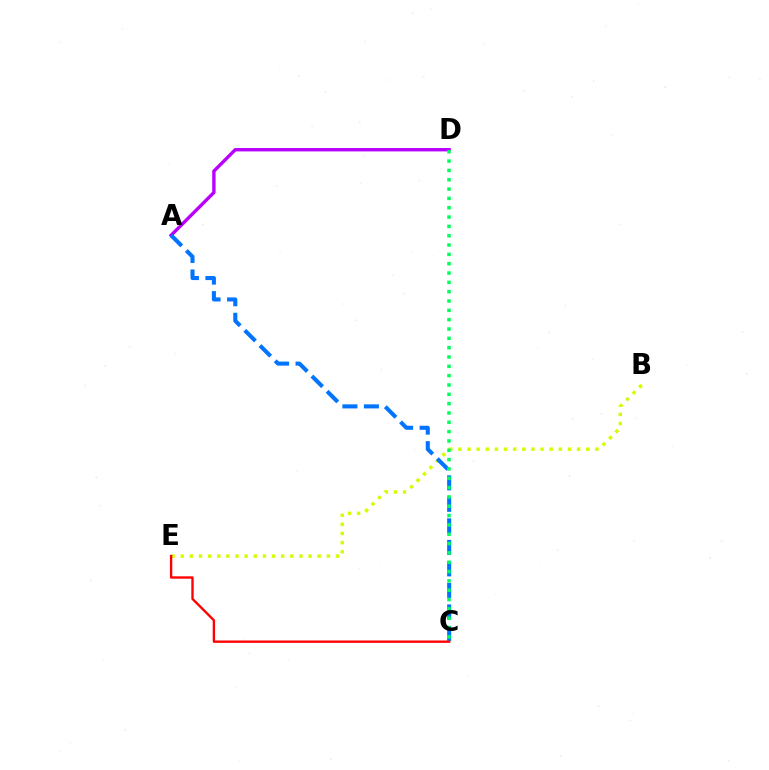{('B', 'E'): [{'color': '#d1ff00', 'line_style': 'dotted', 'thickness': 2.48}], ('A', 'D'): [{'color': '#b900ff', 'line_style': 'solid', 'thickness': 2.43}], ('A', 'C'): [{'color': '#0074ff', 'line_style': 'dashed', 'thickness': 2.92}], ('C', 'D'): [{'color': '#00ff5c', 'line_style': 'dotted', 'thickness': 2.53}], ('C', 'E'): [{'color': '#ff0000', 'line_style': 'solid', 'thickness': 1.7}]}